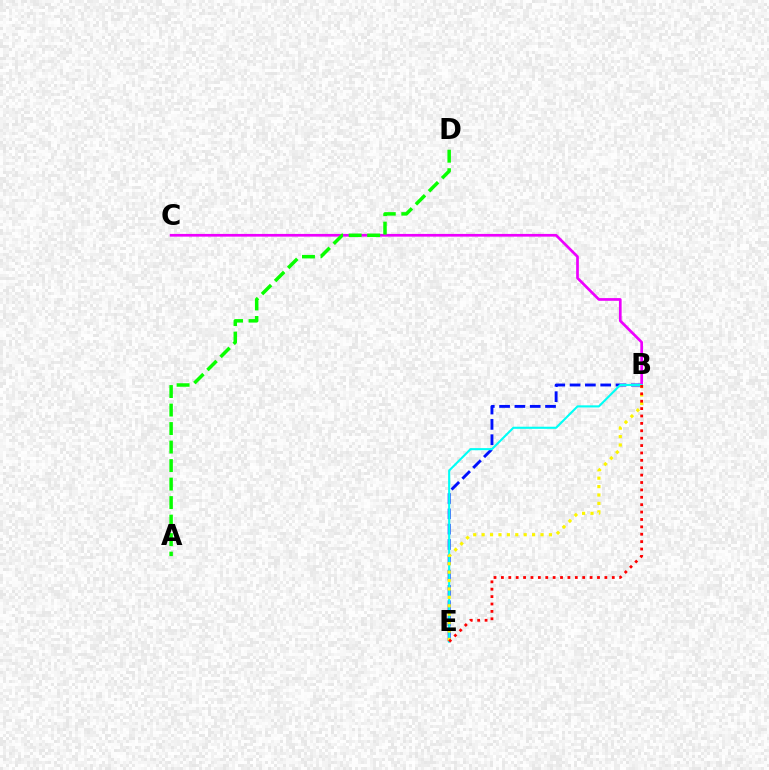{('B', 'E'): [{'color': '#0010ff', 'line_style': 'dashed', 'thickness': 2.08}, {'color': '#00fff6', 'line_style': 'solid', 'thickness': 1.52}, {'color': '#fcf500', 'line_style': 'dotted', 'thickness': 2.28}, {'color': '#ff0000', 'line_style': 'dotted', 'thickness': 2.01}], ('B', 'C'): [{'color': '#ee00ff', 'line_style': 'solid', 'thickness': 1.94}], ('A', 'D'): [{'color': '#08ff00', 'line_style': 'dashed', 'thickness': 2.51}]}